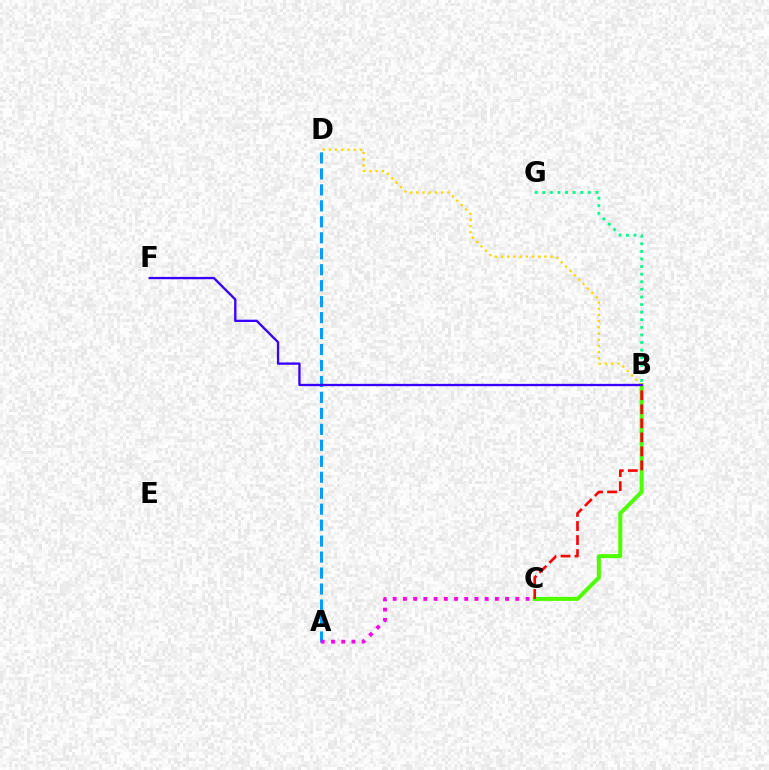{('B', 'C'): [{'color': '#4fff00', 'line_style': 'solid', 'thickness': 2.89}, {'color': '#ff0000', 'line_style': 'dashed', 'thickness': 1.91}], ('A', 'D'): [{'color': '#009eff', 'line_style': 'dashed', 'thickness': 2.17}], ('A', 'C'): [{'color': '#ff00ed', 'line_style': 'dotted', 'thickness': 2.78}], ('B', 'D'): [{'color': '#ffd500', 'line_style': 'dotted', 'thickness': 1.68}], ('B', 'F'): [{'color': '#3700ff', 'line_style': 'solid', 'thickness': 1.66}], ('B', 'G'): [{'color': '#00ff86', 'line_style': 'dotted', 'thickness': 2.06}]}